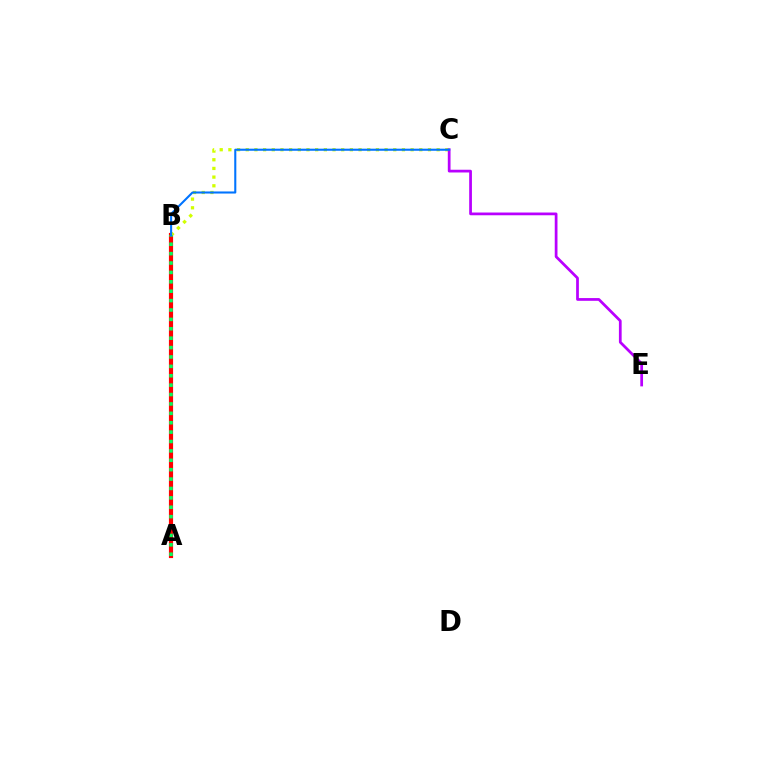{('A', 'B'): [{'color': '#ff0000', 'line_style': 'solid', 'thickness': 3.0}, {'color': '#00ff5c', 'line_style': 'dotted', 'thickness': 2.55}], ('B', 'C'): [{'color': '#d1ff00', 'line_style': 'dotted', 'thickness': 2.36}, {'color': '#0074ff', 'line_style': 'solid', 'thickness': 1.5}], ('C', 'E'): [{'color': '#b900ff', 'line_style': 'solid', 'thickness': 1.97}]}